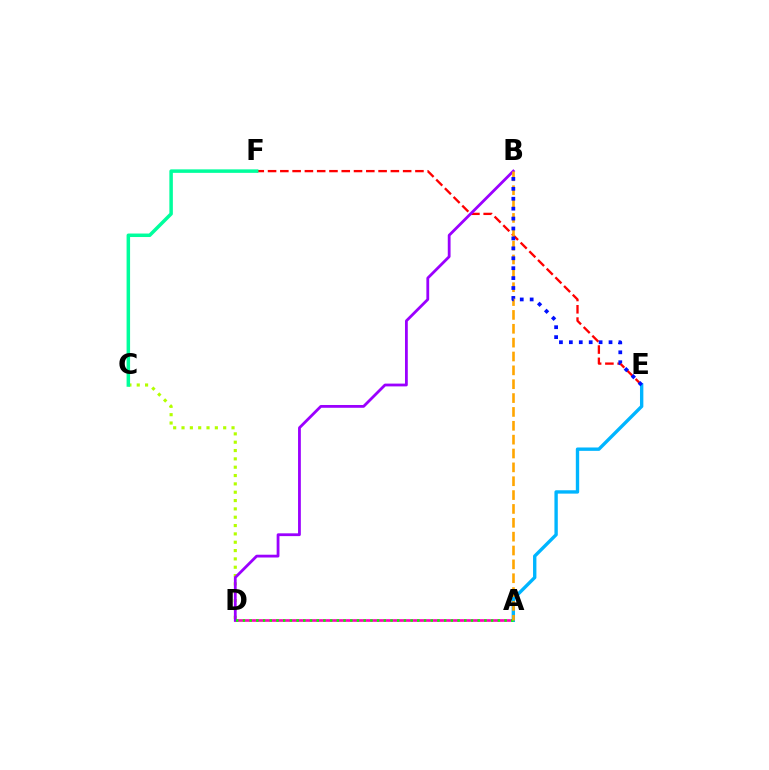{('C', 'D'): [{'color': '#b3ff00', 'line_style': 'dotted', 'thickness': 2.26}], ('E', 'F'): [{'color': '#ff0000', 'line_style': 'dashed', 'thickness': 1.67}], ('A', 'D'): [{'color': '#ff00bd', 'line_style': 'solid', 'thickness': 1.92}, {'color': '#08ff00', 'line_style': 'dotted', 'thickness': 1.82}], ('C', 'F'): [{'color': '#00ff9d', 'line_style': 'solid', 'thickness': 2.52}], ('A', 'E'): [{'color': '#00b5ff', 'line_style': 'solid', 'thickness': 2.42}], ('B', 'D'): [{'color': '#9b00ff', 'line_style': 'solid', 'thickness': 2.01}], ('A', 'B'): [{'color': '#ffa500', 'line_style': 'dashed', 'thickness': 1.88}], ('B', 'E'): [{'color': '#0010ff', 'line_style': 'dotted', 'thickness': 2.7}]}